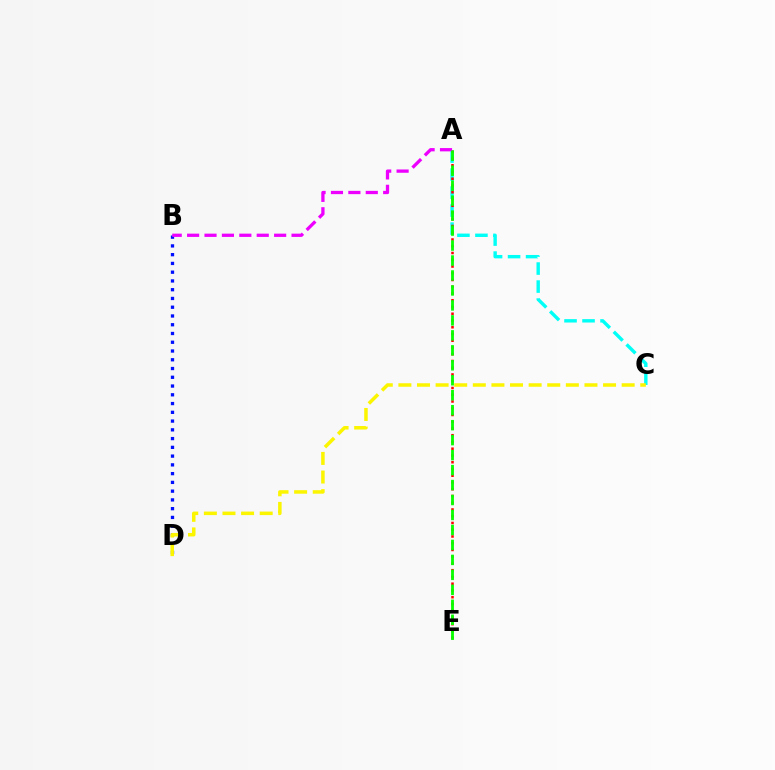{('A', 'C'): [{'color': '#00fff6', 'line_style': 'dashed', 'thickness': 2.45}], ('B', 'D'): [{'color': '#0010ff', 'line_style': 'dotted', 'thickness': 2.38}], ('A', 'E'): [{'color': '#ff0000', 'line_style': 'dotted', 'thickness': 1.83}, {'color': '#08ff00', 'line_style': 'dashed', 'thickness': 2.03}], ('A', 'B'): [{'color': '#ee00ff', 'line_style': 'dashed', 'thickness': 2.36}], ('C', 'D'): [{'color': '#fcf500', 'line_style': 'dashed', 'thickness': 2.53}]}